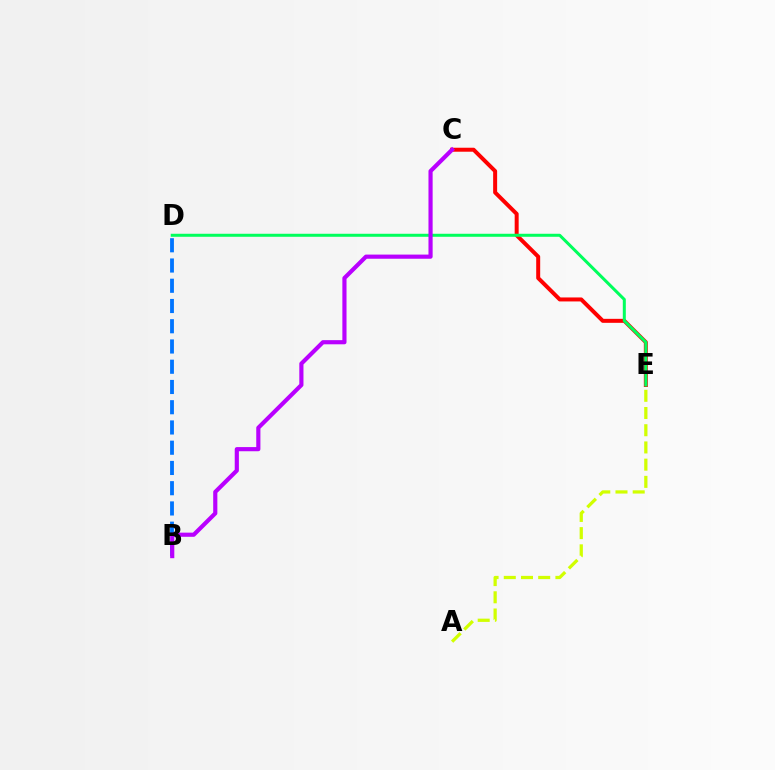{('C', 'E'): [{'color': '#ff0000', 'line_style': 'solid', 'thickness': 2.87}], ('D', 'E'): [{'color': '#00ff5c', 'line_style': 'solid', 'thickness': 2.17}], ('A', 'E'): [{'color': '#d1ff00', 'line_style': 'dashed', 'thickness': 2.34}], ('B', 'D'): [{'color': '#0074ff', 'line_style': 'dashed', 'thickness': 2.75}], ('B', 'C'): [{'color': '#b900ff', 'line_style': 'solid', 'thickness': 2.99}]}